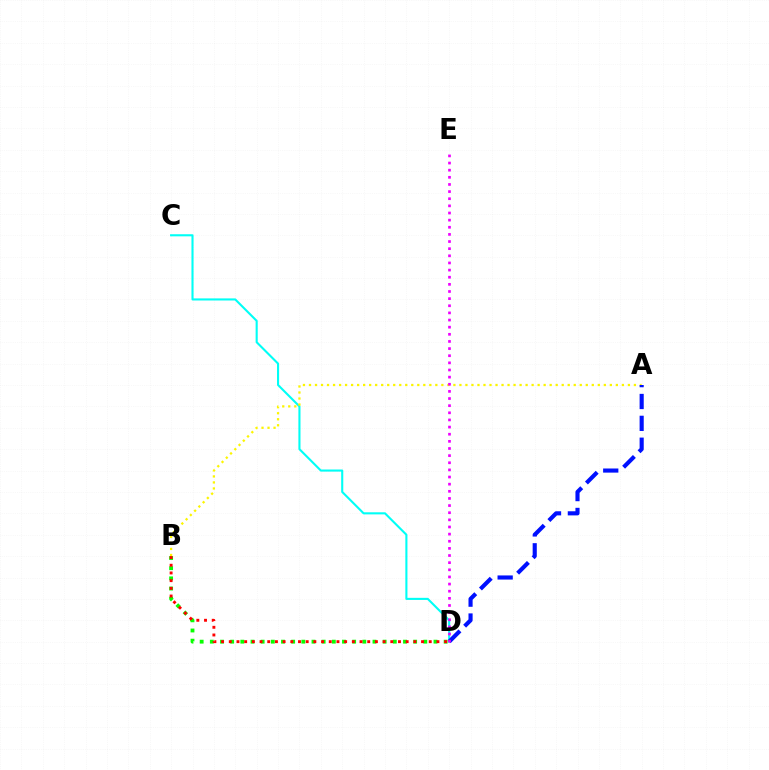{('C', 'D'): [{'color': '#00fff6', 'line_style': 'solid', 'thickness': 1.51}], ('A', 'B'): [{'color': '#fcf500', 'line_style': 'dotted', 'thickness': 1.63}], ('B', 'D'): [{'color': '#08ff00', 'line_style': 'dotted', 'thickness': 2.76}, {'color': '#ff0000', 'line_style': 'dotted', 'thickness': 2.09}], ('A', 'D'): [{'color': '#0010ff', 'line_style': 'dashed', 'thickness': 2.97}], ('D', 'E'): [{'color': '#ee00ff', 'line_style': 'dotted', 'thickness': 1.94}]}